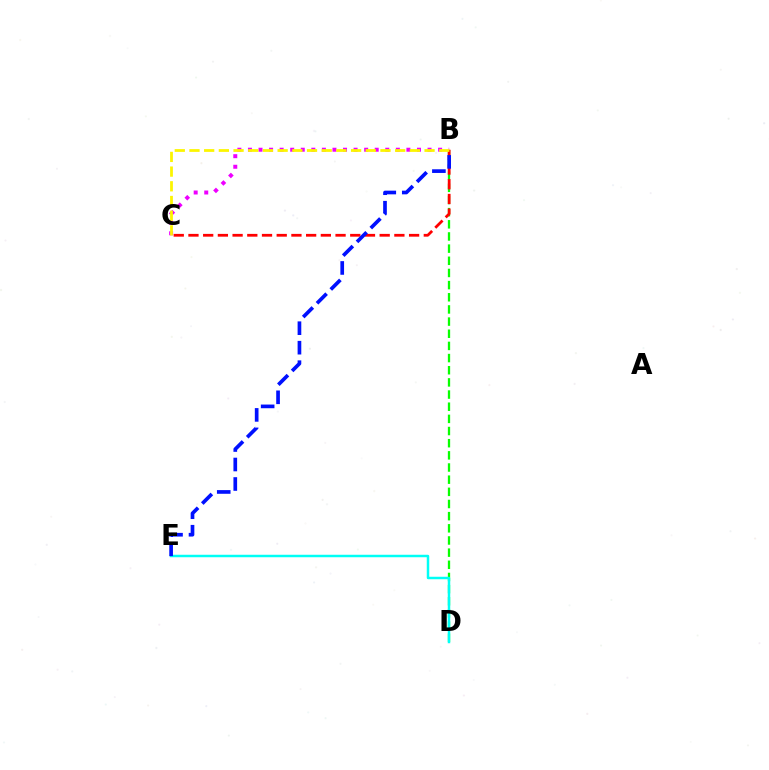{('B', 'C'): [{'color': '#ee00ff', 'line_style': 'dotted', 'thickness': 2.87}, {'color': '#ff0000', 'line_style': 'dashed', 'thickness': 2.0}, {'color': '#fcf500', 'line_style': 'dashed', 'thickness': 2.0}], ('B', 'D'): [{'color': '#08ff00', 'line_style': 'dashed', 'thickness': 1.65}], ('D', 'E'): [{'color': '#00fff6', 'line_style': 'solid', 'thickness': 1.78}], ('B', 'E'): [{'color': '#0010ff', 'line_style': 'dashed', 'thickness': 2.65}]}